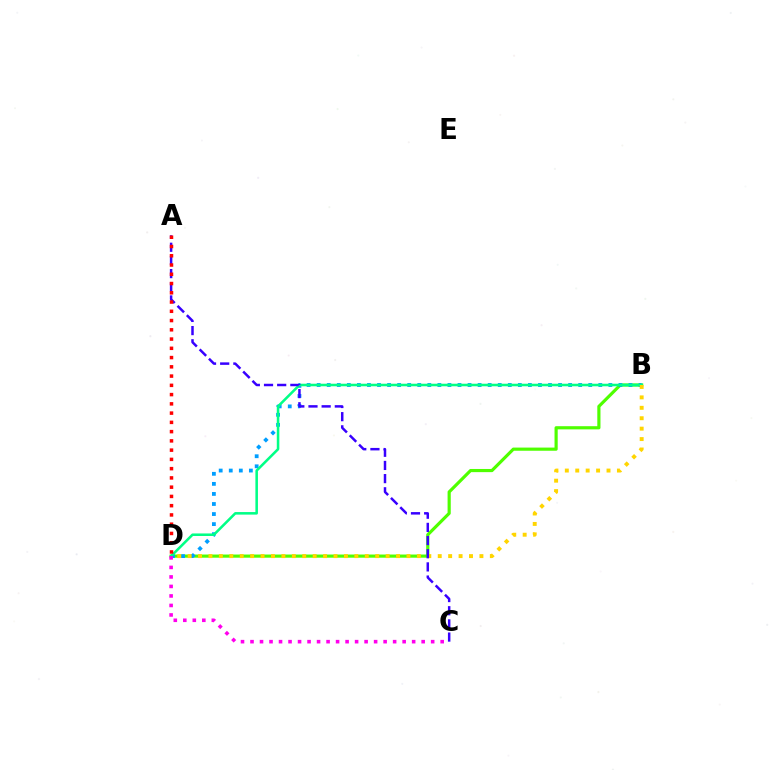{('B', 'D'): [{'color': '#4fff00', 'line_style': 'solid', 'thickness': 2.28}, {'color': '#009eff', 'line_style': 'dotted', 'thickness': 2.73}, {'color': '#00ff86', 'line_style': 'solid', 'thickness': 1.84}, {'color': '#ffd500', 'line_style': 'dotted', 'thickness': 2.83}], ('A', 'C'): [{'color': '#3700ff', 'line_style': 'dashed', 'thickness': 1.79}], ('A', 'D'): [{'color': '#ff0000', 'line_style': 'dotted', 'thickness': 2.51}], ('C', 'D'): [{'color': '#ff00ed', 'line_style': 'dotted', 'thickness': 2.58}]}